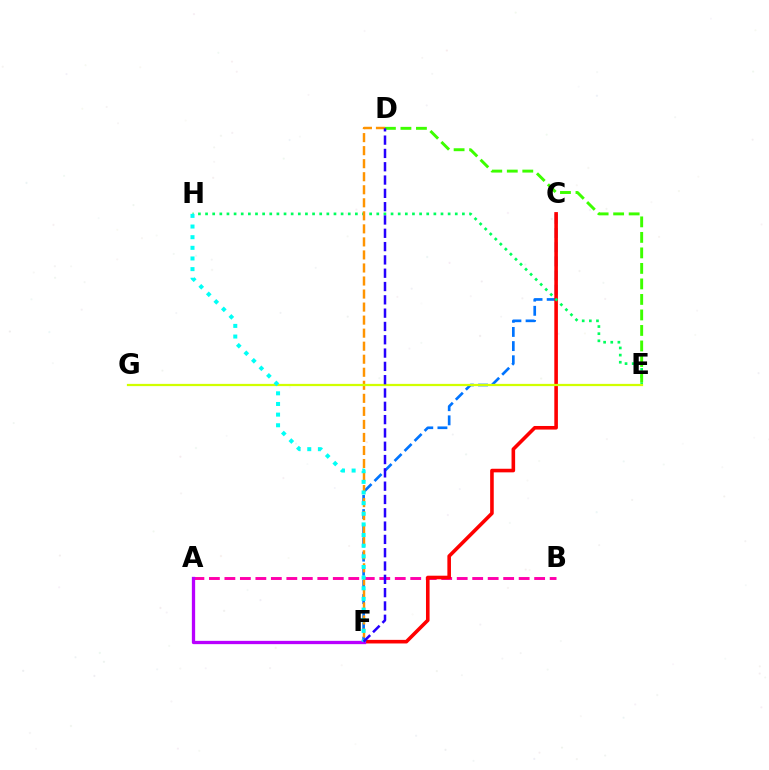{('A', 'B'): [{'color': '#ff00ac', 'line_style': 'dashed', 'thickness': 2.1}], ('C', 'F'): [{'color': '#0074ff', 'line_style': 'dashed', 'thickness': 1.92}, {'color': '#ff0000', 'line_style': 'solid', 'thickness': 2.59}], ('E', 'H'): [{'color': '#00ff5c', 'line_style': 'dotted', 'thickness': 1.94}], ('D', 'E'): [{'color': '#3dff00', 'line_style': 'dashed', 'thickness': 2.11}], ('D', 'F'): [{'color': '#ff9400', 'line_style': 'dashed', 'thickness': 1.77}, {'color': '#2500ff', 'line_style': 'dashed', 'thickness': 1.81}], ('E', 'G'): [{'color': '#d1ff00', 'line_style': 'solid', 'thickness': 1.61}], ('A', 'F'): [{'color': '#b900ff', 'line_style': 'solid', 'thickness': 2.37}], ('F', 'H'): [{'color': '#00fff6', 'line_style': 'dotted', 'thickness': 2.89}]}